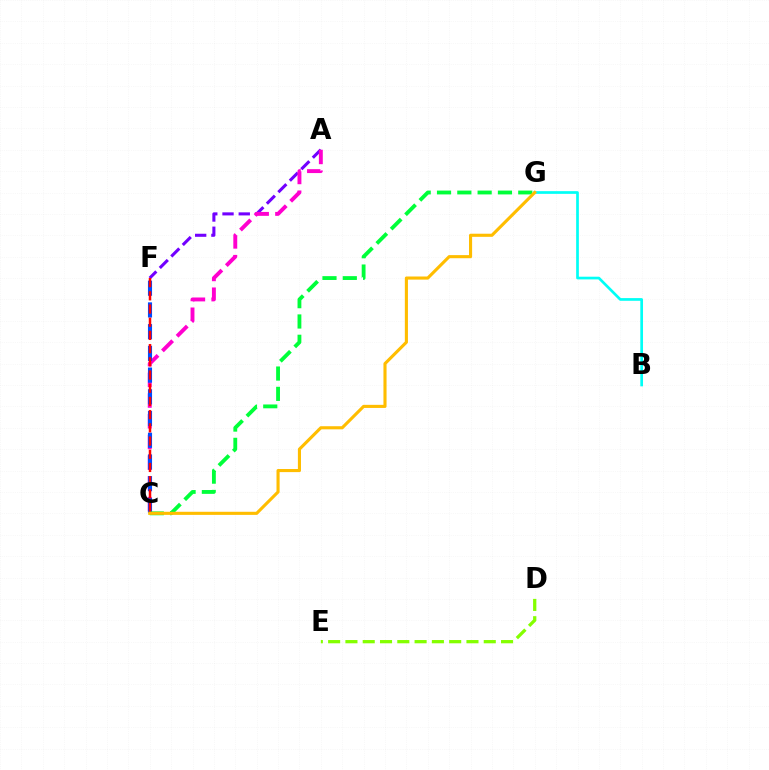{('B', 'G'): [{'color': '#00fff6', 'line_style': 'solid', 'thickness': 1.94}], ('A', 'F'): [{'color': '#7200ff', 'line_style': 'dashed', 'thickness': 2.21}], ('D', 'E'): [{'color': '#84ff00', 'line_style': 'dashed', 'thickness': 2.35}], ('A', 'C'): [{'color': '#ff00cf', 'line_style': 'dashed', 'thickness': 2.81}], ('C', 'F'): [{'color': '#004bff', 'line_style': 'dashed', 'thickness': 2.95}, {'color': '#ff0000', 'line_style': 'dashed', 'thickness': 1.79}], ('C', 'G'): [{'color': '#00ff39', 'line_style': 'dashed', 'thickness': 2.76}, {'color': '#ffbd00', 'line_style': 'solid', 'thickness': 2.24}]}